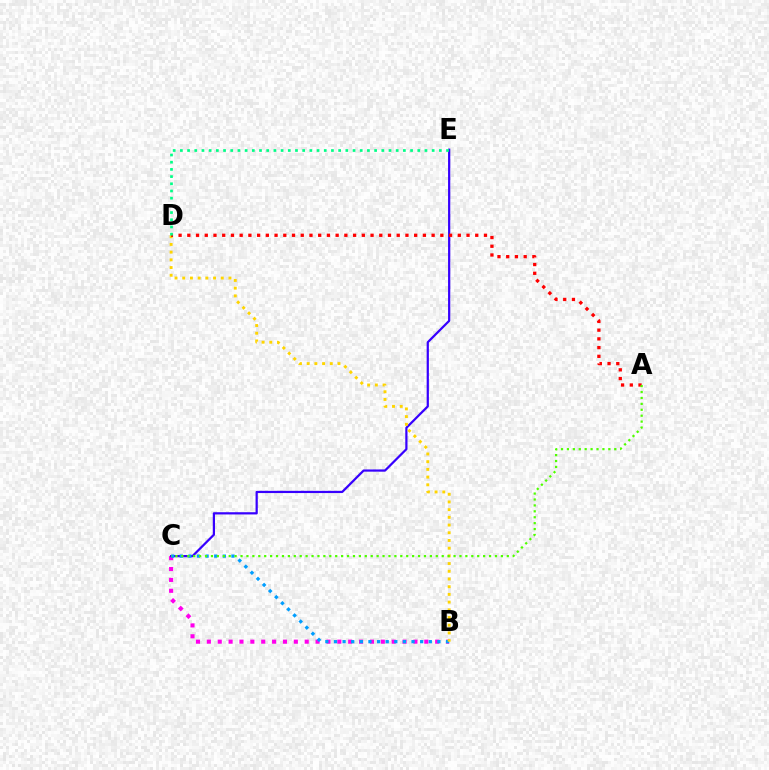{('B', 'C'): [{'color': '#ff00ed', 'line_style': 'dotted', 'thickness': 2.95}, {'color': '#009eff', 'line_style': 'dotted', 'thickness': 2.34}], ('C', 'E'): [{'color': '#3700ff', 'line_style': 'solid', 'thickness': 1.6}], ('B', 'D'): [{'color': '#ffd500', 'line_style': 'dotted', 'thickness': 2.09}], ('A', 'D'): [{'color': '#ff0000', 'line_style': 'dotted', 'thickness': 2.37}], ('A', 'C'): [{'color': '#4fff00', 'line_style': 'dotted', 'thickness': 1.61}], ('D', 'E'): [{'color': '#00ff86', 'line_style': 'dotted', 'thickness': 1.95}]}